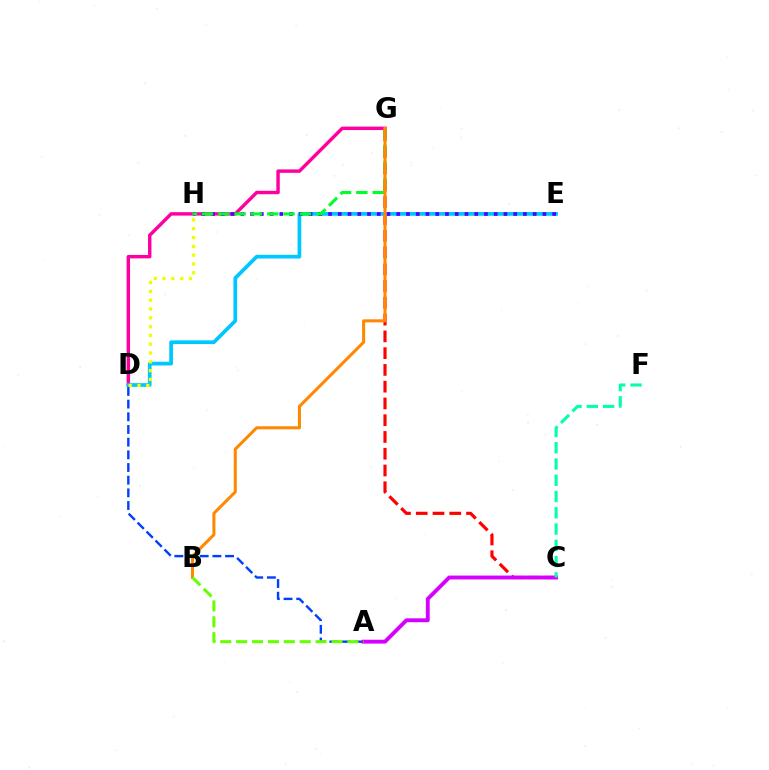{('C', 'G'): [{'color': '#ff0000', 'line_style': 'dashed', 'thickness': 2.28}], ('D', 'G'): [{'color': '#ff00a0', 'line_style': 'solid', 'thickness': 2.47}], ('D', 'E'): [{'color': '#00c7ff', 'line_style': 'solid', 'thickness': 2.68}], ('D', 'H'): [{'color': '#eeff00', 'line_style': 'dotted', 'thickness': 2.39}], ('E', 'H'): [{'color': '#4f00ff', 'line_style': 'dotted', 'thickness': 2.65}], ('A', 'D'): [{'color': '#003fff', 'line_style': 'dashed', 'thickness': 1.72}], ('A', 'C'): [{'color': '#d600ff', 'line_style': 'solid', 'thickness': 2.79}], ('G', 'H'): [{'color': '#00ff27', 'line_style': 'dashed', 'thickness': 2.22}], ('C', 'F'): [{'color': '#00ffaf', 'line_style': 'dashed', 'thickness': 2.21}], ('B', 'G'): [{'color': '#ff8800', 'line_style': 'solid', 'thickness': 2.19}], ('A', 'B'): [{'color': '#66ff00', 'line_style': 'dashed', 'thickness': 2.16}]}